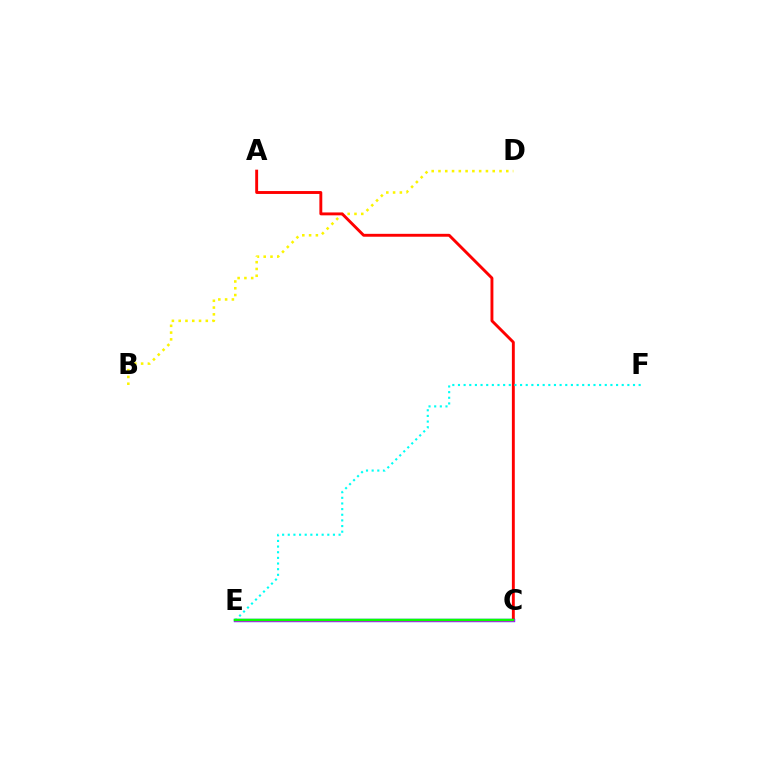{('B', 'D'): [{'color': '#fcf500', 'line_style': 'dotted', 'thickness': 1.84}], ('A', 'C'): [{'color': '#ff0000', 'line_style': 'solid', 'thickness': 2.08}], ('C', 'E'): [{'color': '#0010ff', 'line_style': 'solid', 'thickness': 2.4}, {'color': '#ee00ff', 'line_style': 'solid', 'thickness': 1.95}, {'color': '#08ff00', 'line_style': 'solid', 'thickness': 1.75}], ('E', 'F'): [{'color': '#00fff6', 'line_style': 'dotted', 'thickness': 1.53}]}